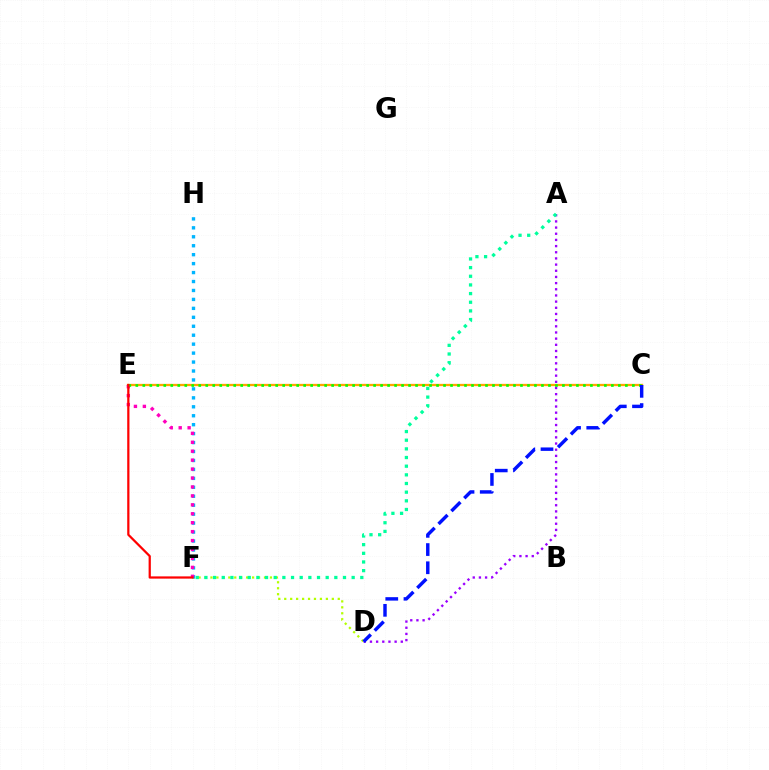{('A', 'D'): [{'color': '#9b00ff', 'line_style': 'dotted', 'thickness': 1.68}], ('D', 'F'): [{'color': '#b3ff00', 'line_style': 'dotted', 'thickness': 1.62}], ('C', 'E'): [{'color': '#ffa500', 'line_style': 'solid', 'thickness': 1.65}, {'color': '#08ff00', 'line_style': 'dotted', 'thickness': 1.9}], ('F', 'H'): [{'color': '#00b5ff', 'line_style': 'dotted', 'thickness': 2.43}], ('E', 'F'): [{'color': '#ff00bd', 'line_style': 'dotted', 'thickness': 2.43}, {'color': '#ff0000', 'line_style': 'solid', 'thickness': 1.61}], ('A', 'F'): [{'color': '#00ff9d', 'line_style': 'dotted', 'thickness': 2.35}], ('C', 'D'): [{'color': '#0010ff', 'line_style': 'dashed', 'thickness': 2.47}]}